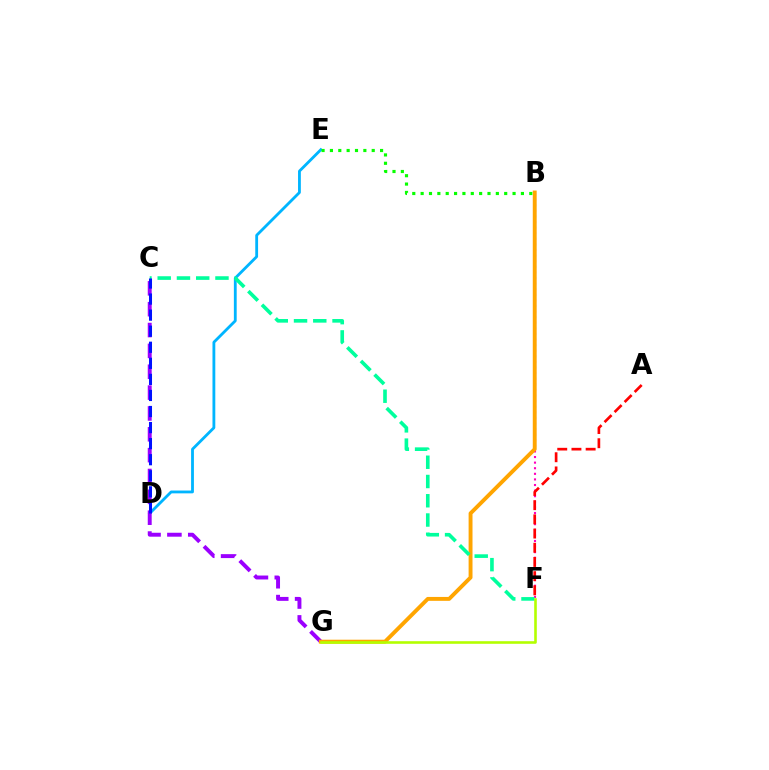{('D', 'E'): [{'color': '#00b5ff', 'line_style': 'solid', 'thickness': 2.03}], ('C', 'G'): [{'color': '#9b00ff', 'line_style': 'dashed', 'thickness': 2.83}], ('B', 'F'): [{'color': '#ff00bd', 'line_style': 'dotted', 'thickness': 1.52}], ('B', 'G'): [{'color': '#ffa500', 'line_style': 'solid', 'thickness': 2.81}], ('C', 'F'): [{'color': '#00ff9d', 'line_style': 'dashed', 'thickness': 2.62}], ('B', 'E'): [{'color': '#08ff00', 'line_style': 'dotted', 'thickness': 2.27}], ('F', 'G'): [{'color': '#b3ff00', 'line_style': 'solid', 'thickness': 1.87}], ('C', 'D'): [{'color': '#0010ff', 'line_style': 'dashed', 'thickness': 2.18}], ('A', 'F'): [{'color': '#ff0000', 'line_style': 'dashed', 'thickness': 1.93}]}